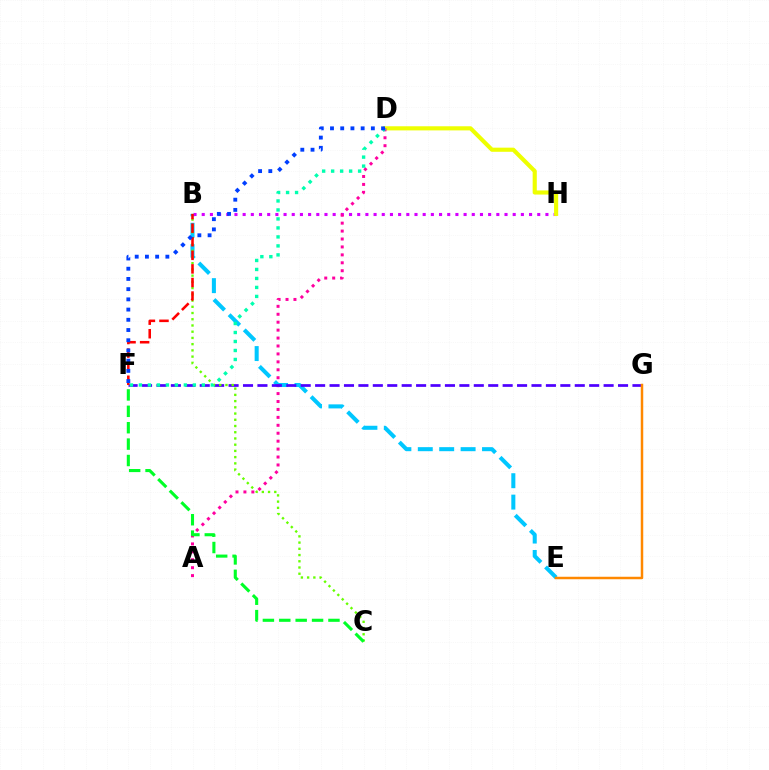{('B', 'E'): [{'color': '#00c7ff', 'line_style': 'dashed', 'thickness': 2.91}], ('B', 'H'): [{'color': '#d600ff', 'line_style': 'dotted', 'thickness': 2.22}], ('D', 'H'): [{'color': '#eeff00', 'line_style': 'solid', 'thickness': 2.97}], ('A', 'D'): [{'color': '#ff00a0', 'line_style': 'dotted', 'thickness': 2.15}], ('F', 'G'): [{'color': '#4f00ff', 'line_style': 'dashed', 'thickness': 1.96}], ('B', 'C'): [{'color': '#66ff00', 'line_style': 'dotted', 'thickness': 1.69}], ('C', 'F'): [{'color': '#00ff27', 'line_style': 'dashed', 'thickness': 2.23}], ('B', 'F'): [{'color': '#ff0000', 'line_style': 'dashed', 'thickness': 1.85}], ('E', 'G'): [{'color': '#ff8800', 'line_style': 'solid', 'thickness': 1.79}], ('D', 'F'): [{'color': '#00ffaf', 'line_style': 'dotted', 'thickness': 2.44}, {'color': '#003fff', 'line_style': 'dotted', 'thickness': 2.78}]}